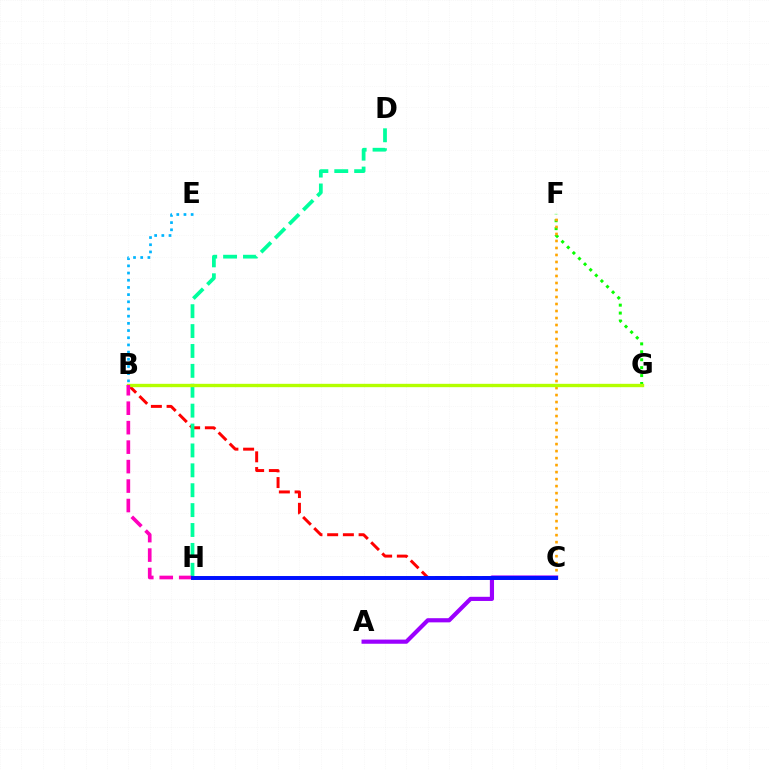{('B', 'E'): [{'color': '#00b5ff', 'line_style': 'dotted', 'thickness': 1.95}], ('F', 'G'): [{'color': '#08ff00', 'line_style': 'dotted', 'thickness': 2.15}], ('B', 'C'): [{'color': '#ff0000', 'line_style': 'dashed', 'thickness': 2.13}], ('D', 'H'): [{'color': '#00ff9d', 'line_style': 'dashed', 'thickness': 2.7}], ('A', 'C'): [{'color': '#9b00ff', 'line_style': 'solid', 'thickness': 3.0}], ('C', 'F'): [{'color': '#ffa500', 'line_style': 'dotted', 'thickness': 1.9}], ('B', 'G'): [{'color': '#b3ff00', 'line_style': 'solid', 'thickness': 2.42}], ('B', 'H'): [{'color': '#ff00bd', 'line_style': 'dashed', 'thickness': 2.64}], ('C', 'H'): [{'color': '#0010ff', 'line_style': 'solid', 'thickness': 2.85}]}